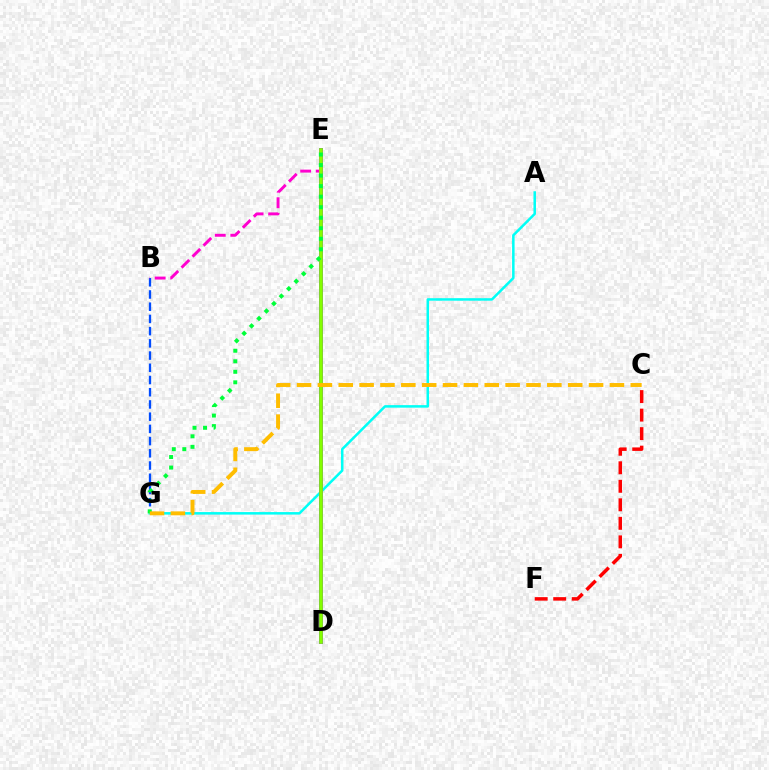{('B', 'G'): [{'color': '#004bff', 'line_style': 'dashed', 'thickness': 1.66}], ('A', 'G'): [{'color': '#00fff6', 'line_style': 'solid', 'thickness': 1.81}], ('D', 'E'): [{'color': '#7200ff', 'line_style': 'solid', 'thickness': 2.77}, {'color': '#84ff00', 'line_style': 'solid', 'thickness': 2.62}], ('B', 'E'): [{'color': '#ff00cf', 'line_style': 'dashed', 'thickness': 2.11}], ('E', 'G'): [{'color': '#00ff39', 'line_style': 'dotted', 'thickness': 2.86}], ('C', 'G'): [{'color': '#ffbd00', 'line_style': 'dashed', 'thickness': 2.83}], ('C', 'F'): [{'color': '#ff0000', 'line_style': 'dashed', 'thickness': 2.52}]}